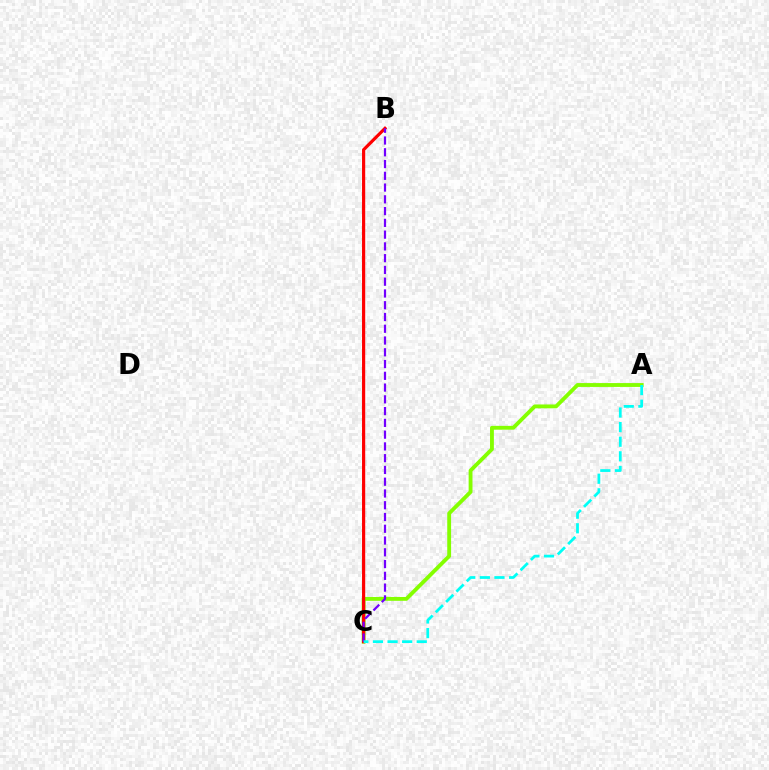{('A', 'C'): [{'color': '#84ff00', 'line_style': 'solid', 'thickness': 2.77}, {'color': '#00fff6', 'line_style': 'dashed', 'thickness': 1.98}], ('B', 'C'): [{'color': '#ff0000', 'line_style': 'solid', 'thickness': 2.29}, {'color': '#7200ff', 'line_style': 'dashed', 'thickness': 1.6}]}